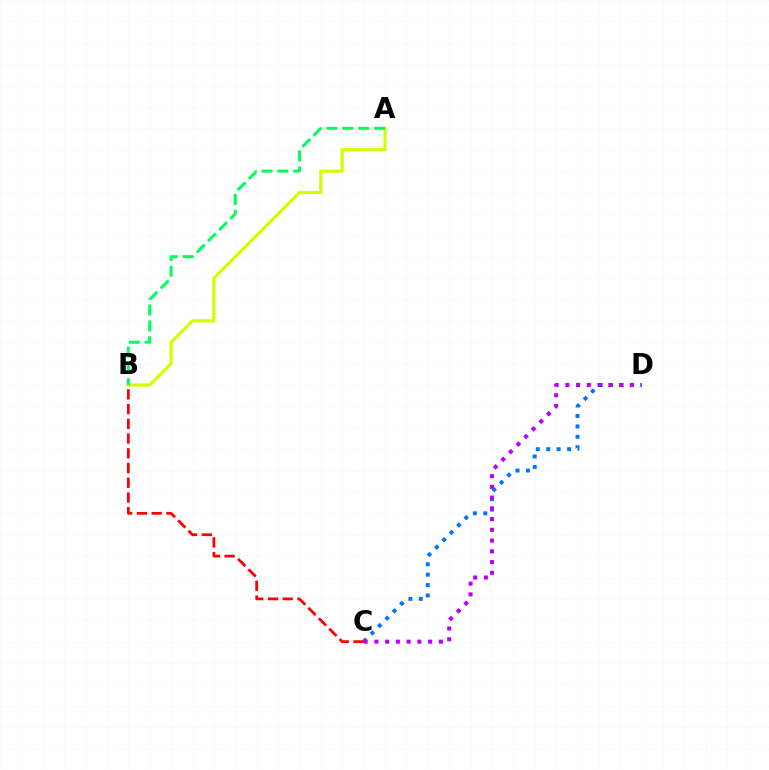{('C', 'D'): [{'color': '#0074ff', 'line_style': 'dotted', 'thickness': 2.83}, {'color': '#b900ff', 'line_style': 'dotted', 'thickness': 2.92}], ('A', 'B'): [{'color': '#d1ff00', 'line_style': 'solid', 'thickness': 2.29}, {'color': '#00ff5c', 'line_style': 'dashed', 'thickness': 2.15}], ('B', 'C'): [{'color': '#ff0000', 'line_style': 'dashed', 'thickness': 2.0}]}